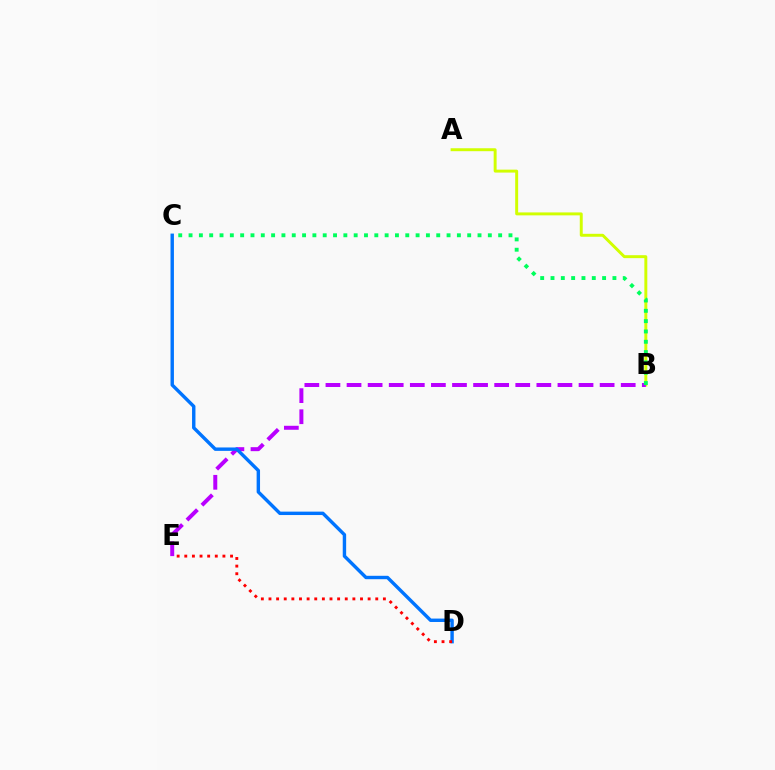{('A', 'B'): [{'color': '#d1ff00', 'line_style': 'solid', 'thickness': 2.12}], ('B', 'E'): [{'color': '#b900ff', 'line_style': 'dashed', 'thickness': 2.87}], ('C', 'D'): [{'color': '#0074ff', 'line_style': 'solid', 'thickness': 2.45}], ('B', 'C'): [{'color': '#00ff5c', 'line_style': 'dotted', 'thickness': 2.8}], ('D', 'E'): [{'color': '#ff0000', 'line_style': 'dotted', 'thickness': 2.07}]}